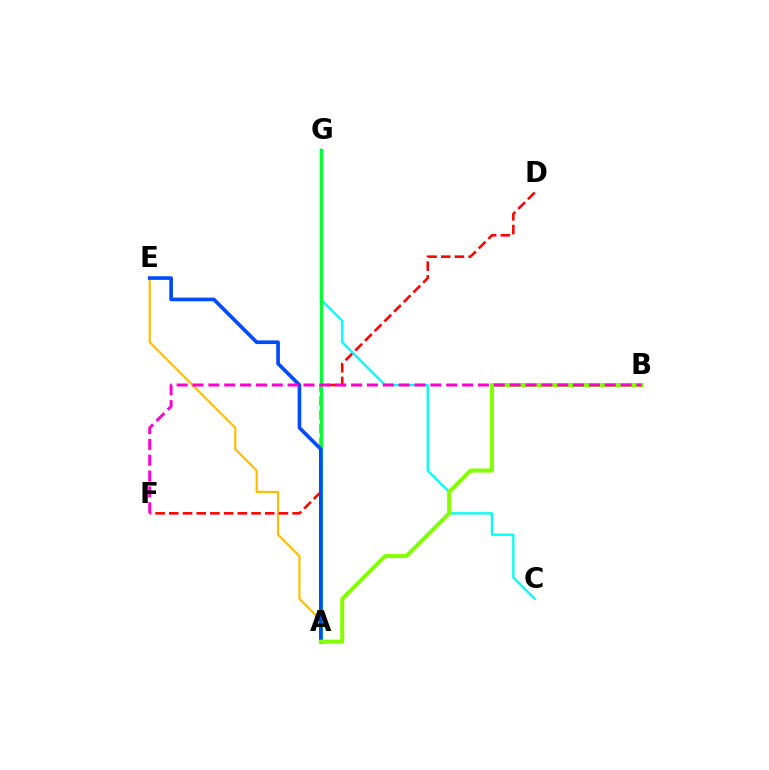{('A', 'E'): [{'color': '#ffbd00', 'line_style': 'solid', 'thickness': 1.57}, {'color': '#004bff', 'line_style': 'solid', 'thickness': 2.64}], ('A', 'G'): [{'color': '#7200ff', 'line_style': 'dotted', 'thickness': 1.98}, {'color': '#00ff39', 'line_style': 'solid', 'thickness': 2.28}], ('D', 'F'): [{'color': '#ff0000', 'line_style': 'dashed', 'thickness': 1.86}], ('C', 'G'): [{'color': '#00fff6', 'line_style': 'solid', 'thickness': 1.69}], ('A', 'B'): [{'color': '#84ff00', 'line_style': 'solid', 'thickness': 2.93}], ('B', 'F'): [{'color': '#ff00cf', 'line_style': 'dashed', 'thickness': 2.15}]}